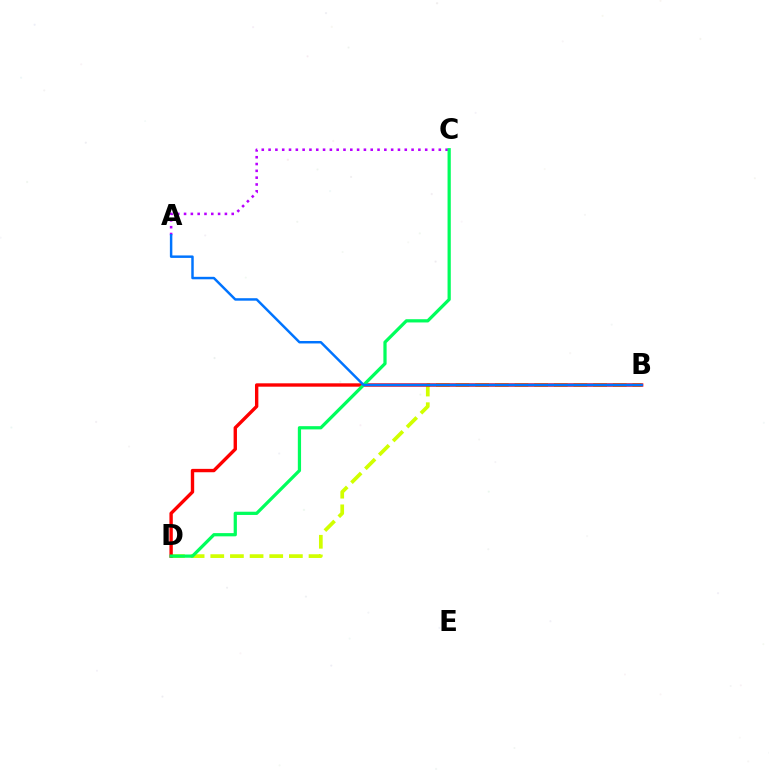{('B', 'D'): [{'color': '#d1ff00', 'line_style': 'dashed', 'thickness': 2.67}, {'color': '#ff0000', 'line_style': 'solid', 'thickness': 2.43}], ('A', 'C'): [{'color': '#b900ff', 'line_style': 'dotted', 'thickness': 1.85}], ('C', 'D'): [{'color': '#00ff5c', 'line_style': 'solid', 'thickness': 2.33}], ('A', 'B'): [{'color': '#0074ff', 'line_style': 'solid', 'thickness': 1.78}]}